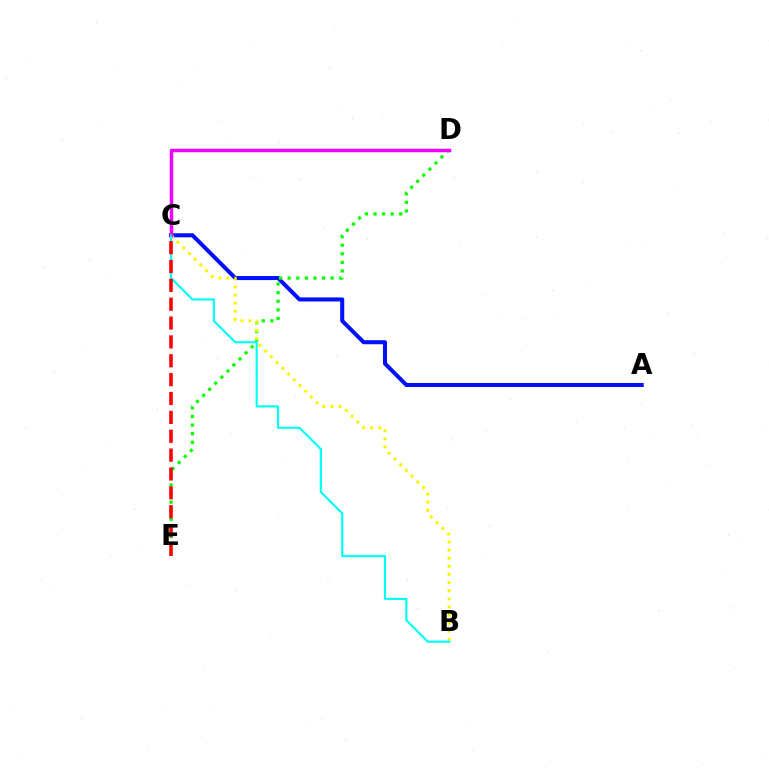{('A', 'C'): [{'color': '#0010ff', 'line_style': 'solid', 'thickness': 2.91}], ('D', 'E'): [{'color': '#08ff00', 'line_style': 'dotted', 'thickness': 2.33}], ('B', 'C'): [{'color': '#fcf500', 'line_style': 'dotted', 'thickness': 2.2}, {'color': '#00fff6', 'line_style': 'solid', 'thickness': 1.55}], ('C', 'D'): [{'color': '#ee00ff', 'line_style': 'solid', 'thickness': 2.51}], ('C', 'E'): [{'color': '#ff0000', 'line_style': 'dashed', 'thickness': 2.56}]}